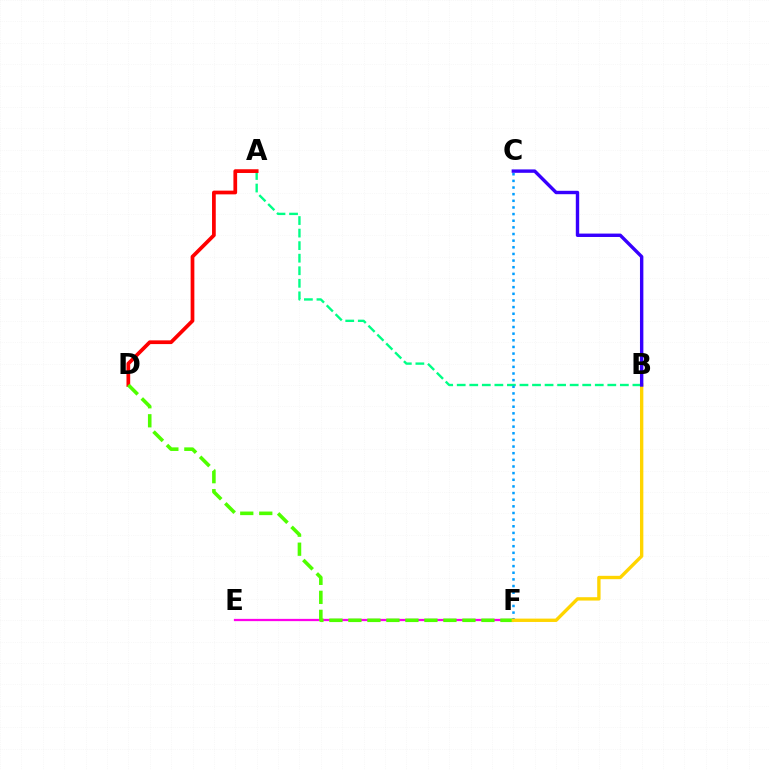{('A', 'B'): [{'color': '#00ff86', 'line_style': 'dashed', 'thickness': 1.7}], ('E', 'F'): [{'color': '#ff00ed', 'line_style': 'solid', 'thickness': 1.63}], ('A', 'D'): [{'color': '#ff0000', 'line_style': 'solid', 'thickness': 2.68}], ('D', 'F'): [{'color': '#4fff00', 'line_style': 'dashed', 'thickness': 2.58}], ('C', 'F'): [{'color': '#009eff', 'line_style': 'dotted', 'thickness': 1.8}], ('B', 'F'): [{'color': '#ffd500', 'line_style': 'solid', 'thickness': 2.42}], ('B', 'C'): [{'color': '#3700ff', 'line_style': 'solid', 'thickness': 2.45}]}